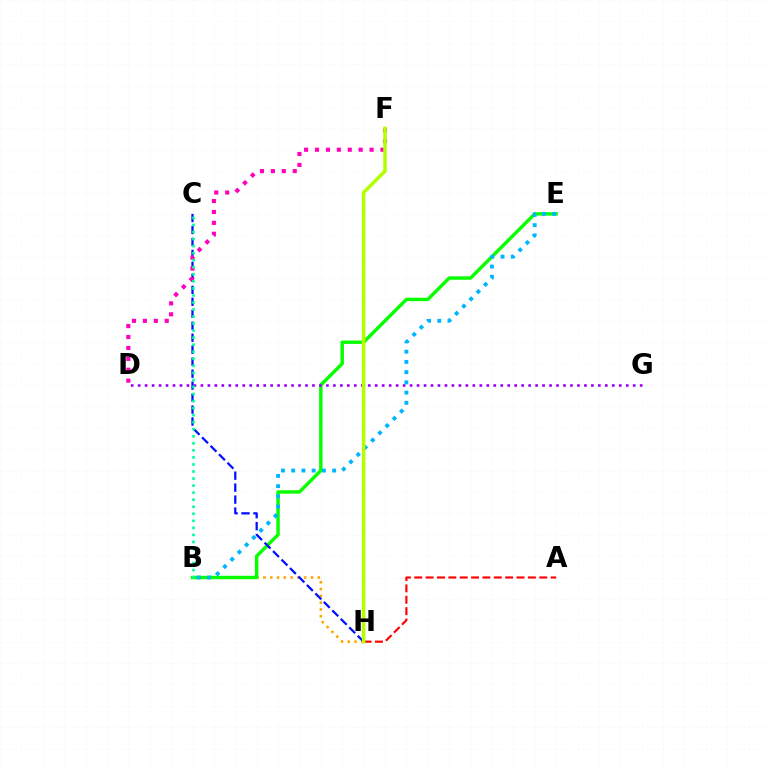{('B', 'H'): [{'color': '#ffa500', 'line_style': 'dotted', 'thickness': 1.85}], ('B', 'E'): [{'color': '#08ff00', 'line_style': 'solid', 'thickness': 2.47}, {'color': '#00b5ff', 'line_style': 'dotted', 'thickness': 2.78}], ('D', 'G'): [{'color': '#9b00ff', 'line_style': 'dotted', 'thickness': 1.89}], ('C', 'H'): [{'color': '#0010ff', 'line_style': 'dashed', 'thickness': 1.63}], ('A', 'H'): [{'color': '#ff0000', 'line_style': 'dashed', 'thickness': 1.54}], ('D', 'F'): [{'color': '#ff00bd', 'line_style': 'dotted', 'thickness': 2.97}], ('F', 'H'): [{'color': '#b3ff00', 'line_style': 'solid', 'thickness': 2.54}], ('B', 'C'): [{'color': '#00ff9d', 'line_style': 'dotted', 'thickness': 1.91}]}